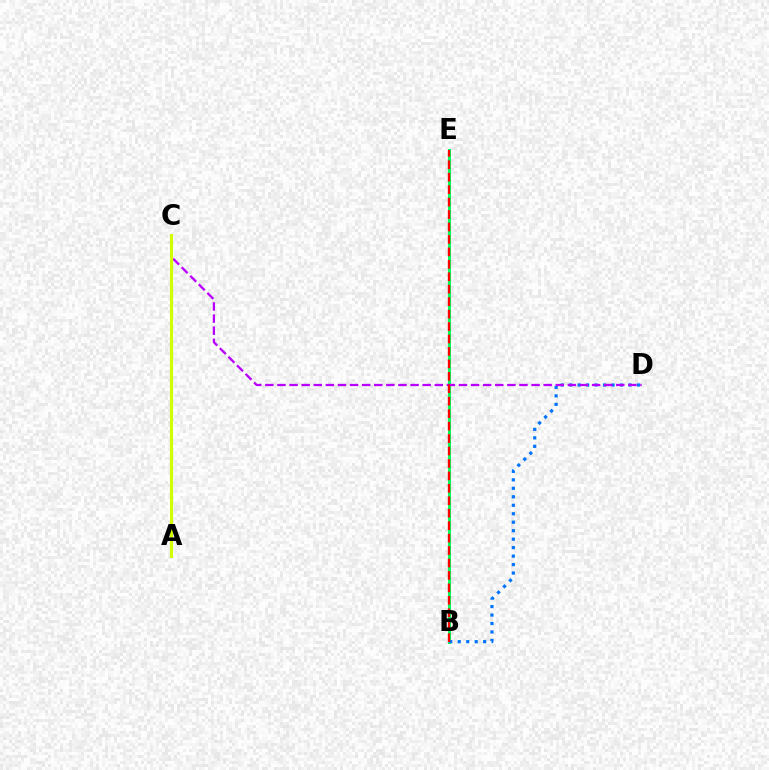{('B', 'E'): [{'color': '#00ff5c', 'line_style': 'solid', 'thickness': 2.19}, {'color': '#ff0000', 'line_style': 'dashed', 'thickness': 1.69}], ('B', 'D'): [{'color': '#0074ff', 'line_style': 'dotted', 'thickness': 2.3}], ('C', 'D'): [{'color': '#b900ff', 'line_style': 'dashed', 'thickness': 1.64}], ('A', 'C'): [{'color': '#d1ff00', 'line_style': 'solid', 'thickness': 2.24}]}